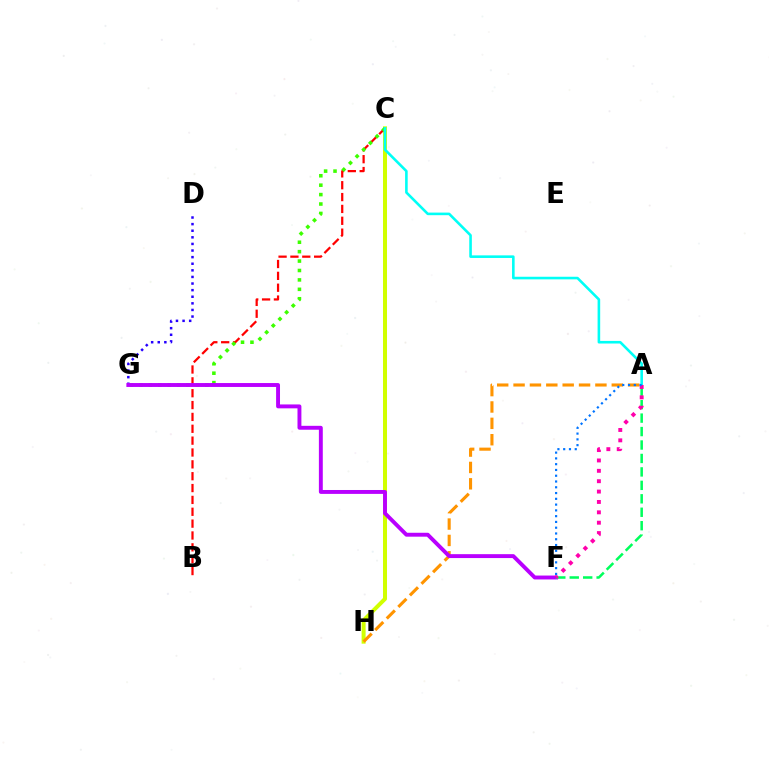{('D', 'G'): [{'color': '#2500ff', 'line_style': 'dotted', 'thickness': 1.79}], ('C', 'H'): [{'color': '#d1ff00', 'line_style': 'solid', 'thickness': 2.89}], ('B', 'C'): [{'color': '#ff0000', 'line_style': 'dashed', 'thickness': 1.61}], ('A', 'H'): [{'color': '#ff9400', 'line_style': 'dashed', 'thickness': 2.22}], ('C', 'G'): [{'color': '#3dff00', 'line_style': 'dotted', 'thickness': 2.56}], ('A', 'C'): [{'color': '#00fff6', 'line_style': 'solid', 'thickness': 1.87}], ('F', 'G'): [{'color': '#b900ff', 'line_style': 'solid', 'thickness': 2.81}], ('A', 'F'): [{'color': '#00ff5c', 'line_style': 'dashed', 'thickness': 1.83}, {'color': '#ff00ac', 'line_style': 'dotted', 'thickness': 2.82}, {'color': '#0074ff', 'line_style': 'dotted', 'thickness': 1.57}]}